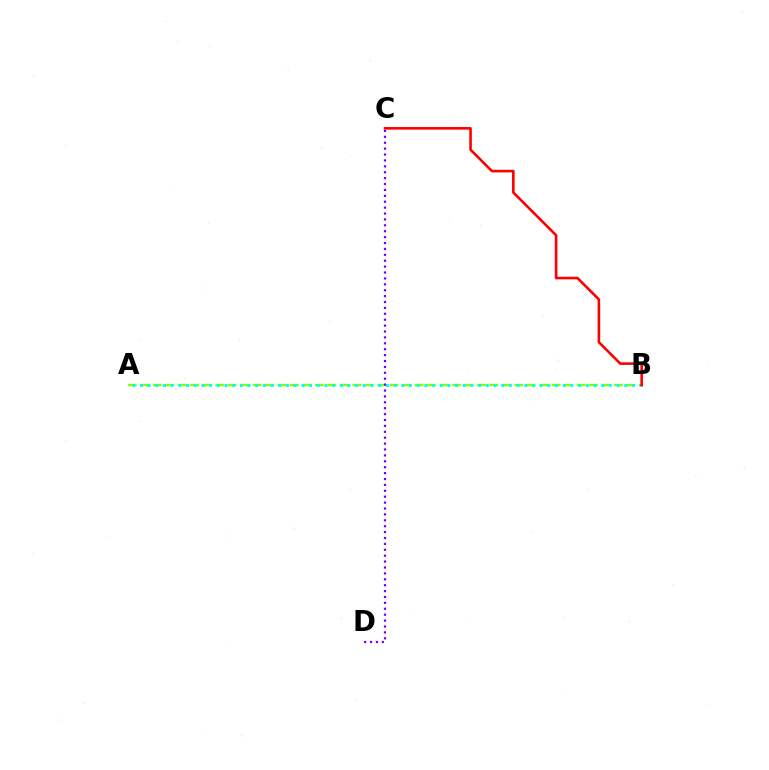{('A', 'B'): [{'color': '#84ff00', 'line_style': 'dashed', 'thickness': 1.69}, {'color': '#00fff6', 'line_style': 'dotted', 'thickness': 2.09}], ('C', 'D'): [{'color': '#7200ff', 'line_style': 'dotted', 'thickness': 1.6}], ('B', 'C'): [{'color': '#ff0000', 'line_style': 'solid', 'thickness': 1.88}]}